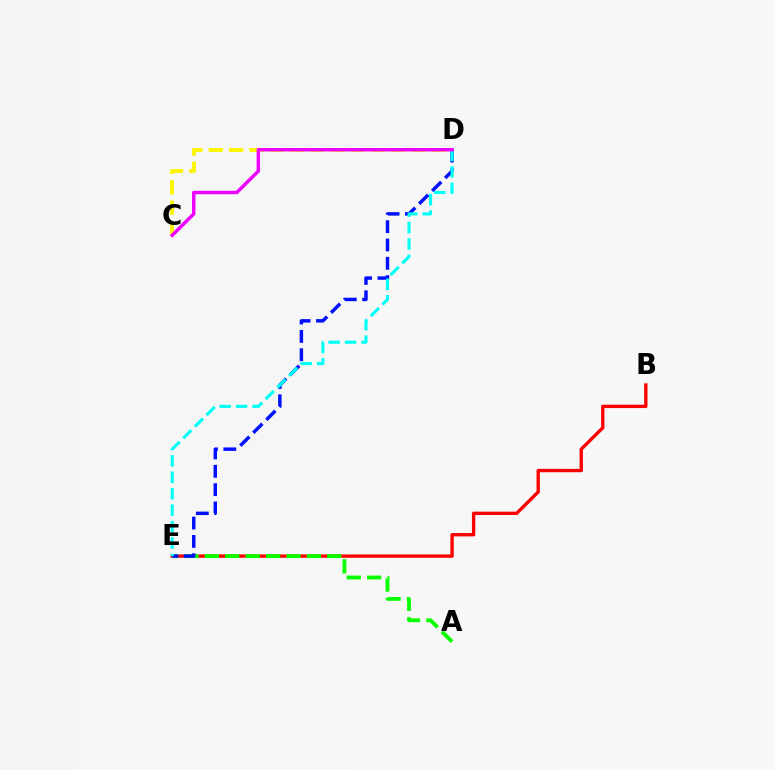{('C', 'D'): [{'color': '#fcf500', 'line_style': 'dashed', 'thickness': 2.76}, {'color': '#ee00ff', 'line_style': 'solid', 'thickness': 2.47}], ('B', 'E'): [{'color': '#ff0000', 'line_style': 'solid', 'thickness': 2.41}], ('A', 'E'): [{'color': '#08ff00', 'line_style': 'dashed', 'thickness': 2.77}], ('D', 'E'): [{'color': '#0010ff', 'line_style': 'dashed', 'thickness': 2.49}, {'color': '#00fff6', 'line_style': 'dashed', 'thickness': 2.23}]}